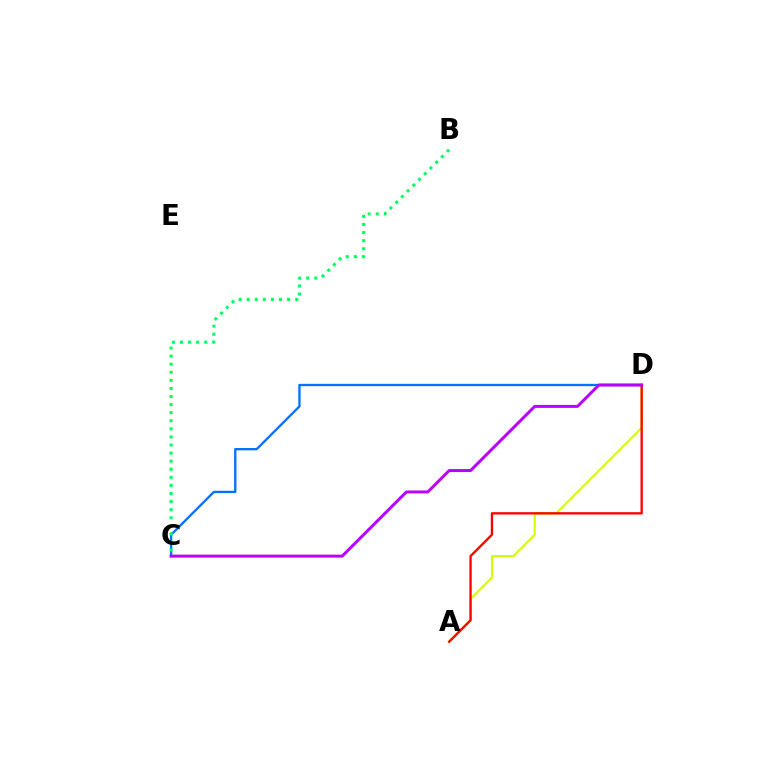{('C', 'D'): [{'color': '#0074ff', 'line_style': 'solid', 'thickness': 1.68}, {'color': '#b900ff', 'line_style': 'solid', 'thickness': 2.14}], ('B', 'C'): [{'color': '#00ff5c', 'line_style': 'dotted', 'thickness': 2.2}], ('A', 'D'): [{'color': '#d1ff00', 'line_style': 'solid', 'thickness': 1.55}, {'color': '#ff0000', 'line_style': 'solid', 'thickness': 1.68}]}